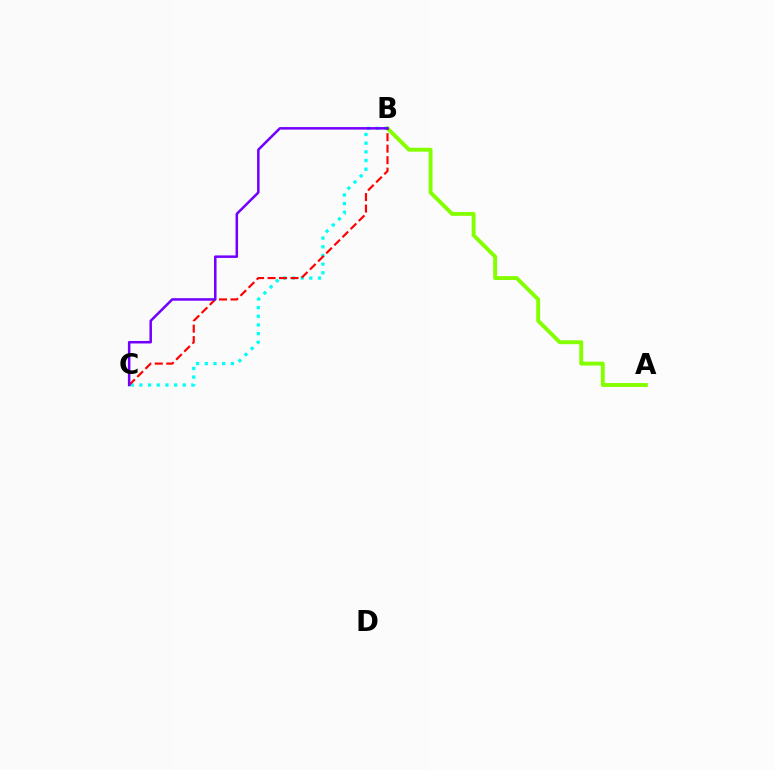{('A', 'B'): [{'color': '#84ff00', 'line_style': 'solid', 'thickness': 2.81}], ('B', 'C'): [{'color': '#00fff6', 'line_style': 'dotted', 'thickness': 2.36}, {'color': '#ff0000', 'line_style': 'dashed', 'thickness': 1.56}, {'color': '#7200ff', 'line_style': 'solid', 'thickness': 1.82}]}